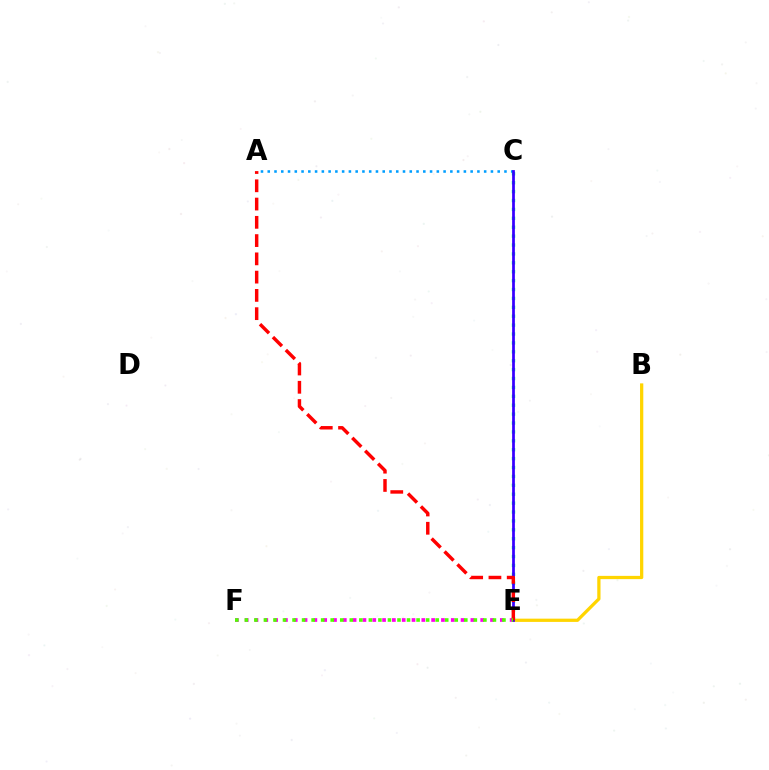{('B', 'E'): [{'color': '#ffd500', 'line_style': 'solid', 'thickness': 2.34}], ('A', 'C'): [{'color': '#009eff', 'line_style': 'dotted', 'thickness': 1.84}], ('E', 'F'): [{'color': '#ff00ed', 'line_style': 'dotted', 'thickness': 2.67}, {'color': '#4fff00', 'line_style': 'dotted', 'thickness': 2.59}], ('C', 'E'): [{'color': '#00ff86', 'line_style': 'dotted', 'thickness': 2.42}, {'color': '#3700ff', 'line_style': 'solid', 'thickness': 1.98}], ('A', 'E'): [{'color': '#ff0000', 'line_style': 'dashed', 'thickness': 2.48}]}